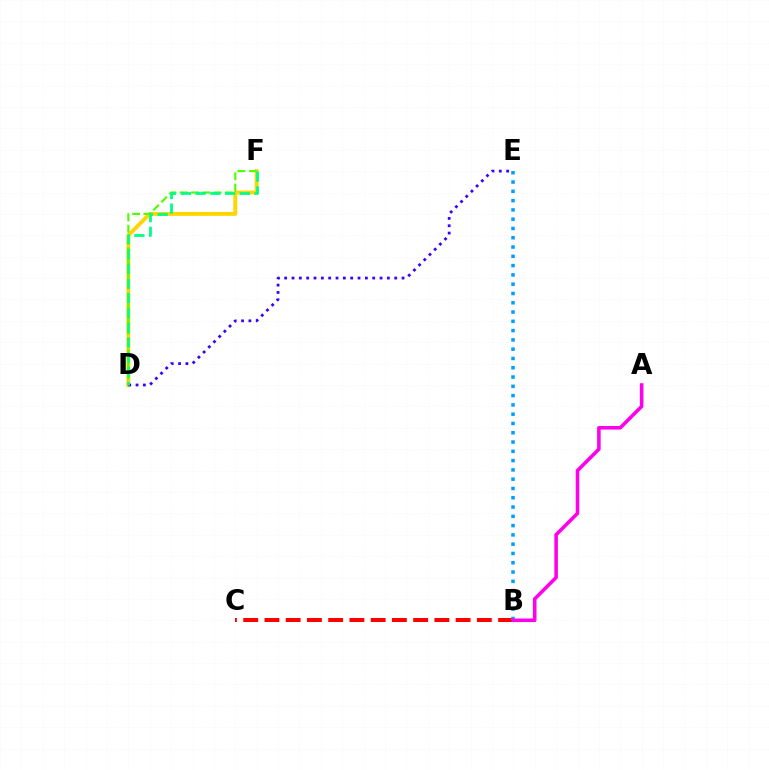{('D', 'F'): [{'color': '#ffd500', 'line_style': 'solid', 'thickness': 2.82}, {'color': '#4fff00', 'line_style': 'dashed', 'thickness': 1.53}, {'color': '#00ff86', 'line_style': 'dashed', 'thickness': 2.0}], ('D', 'E'): [{'color': '#3700ff', 'line_style': 'dotted', 'thickness': 1.99}], ('B', 'C'): [{'color': '#ff0000', 'line_style': 'dashed', 'thickness': 2.89}], ('B', 'E'): [{'color': '#009eff', 'line_style': 'dotted', 'thickness': 2.52}], ('A', 'B'): [{'color': '#ff00ed', 'line_style': 'solid', 'thickness': 2.57}]}